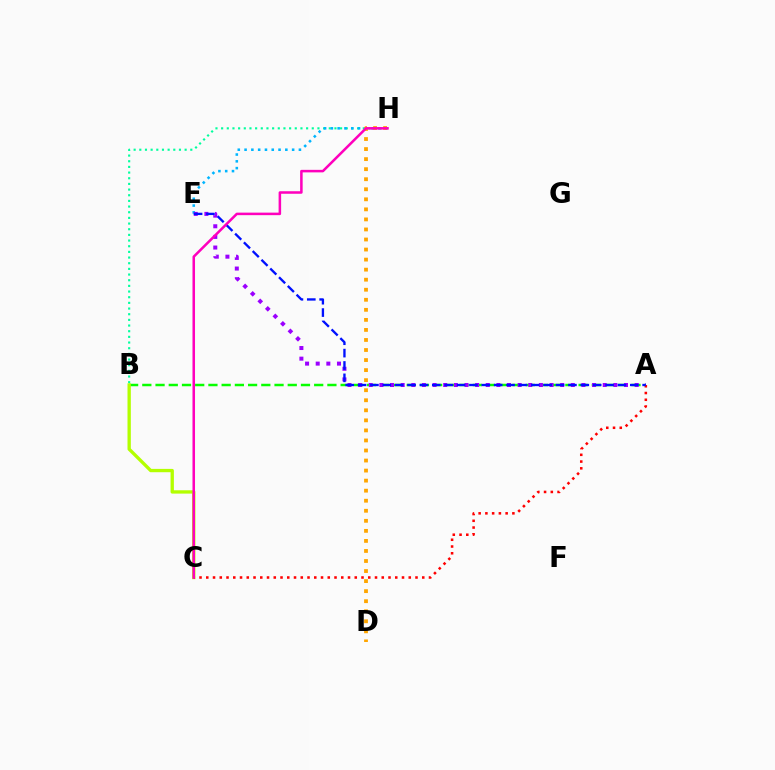{('B', 'H'): [{'color': '#00ff9d', 'line_style': 'dotted', 'thickness': 1.54}], ('A', 'B'): [{'color': '#08ff00', 'line_style': 'dashed', 'thickness': 1.8}], ('E', 'H'): [{'color': '#00b5ff', 'line_style': 'dotted', 'thickness': 1.85}], ('A', 'E'): [{'color': '#9b00ff', 'line_style': 'dotted', 'thickness': 2.89}, {'color': '#0010ff', 'line_style': 'dashed', 'thickness': 1.68}], ('B', 'C'): [{'color': '#b3ff00', 'line_style': 'solid', 'thickness': 2.4}], ('D', 'H'): [{'color': '#ffa500', 'line_style': 'dotted', 'thickness': 2.73}], ('A', 'C'): [{'color': '#ff0000', 'line_style': 'dotted', 'thickness': 1.83}], ('C', 'H'): [{'color': '#ff00bd', 'line_style': 'solid', 'thickness': 1.82}]}